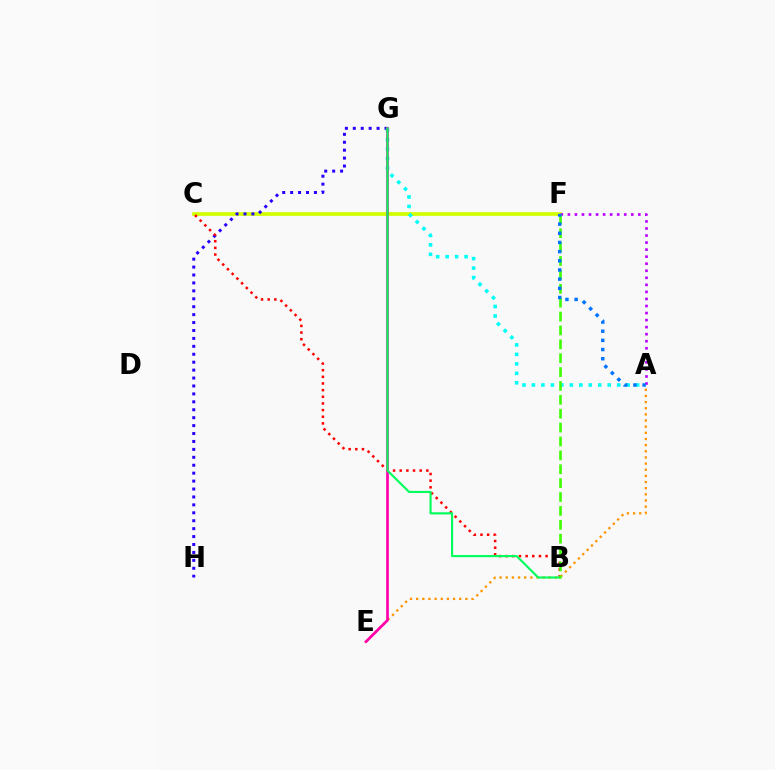{('C', 'F'): [{'color': '#d1ff00', 'line_style': 'solid', 'thickness': 2.67}], ('G', 'H'): [{'color': '#2500ff', 'line_style': 'dotted', 'thickness': 2.15}], ('A', 'G'): [{'color': '#00fff6', 'line_style': 'dotted', 'thickness': 2.57}], ('B', 'C'): [{'color': '#ff0000', 'line_style': 'dotted', 'thickness': 1.81}], ('A', 'E'): [{'color': '#ff9400', 'line_style': 'dotted', 'thickness': 1.67}], ('A', 'F'): [{'color': '#b900ff', 'line_style': 'dotted', 'thickness': 1.91}, {'color': '#0074ff', 'line_style': 'dotted', 'thickness': 2.49}], ('E', 'G'): [{'color': '#ff00ac', 'line_style': 'solid', 'thickness': 1.93}], ('B', 'G'): [{'color': '#00ff5c', 'line_style': 'solid', 'thickness': 1.54}], ('B', 'F'): [{'color': '#3dff00', 'line_style': 'dashed', 'thickness': 1.89}]}